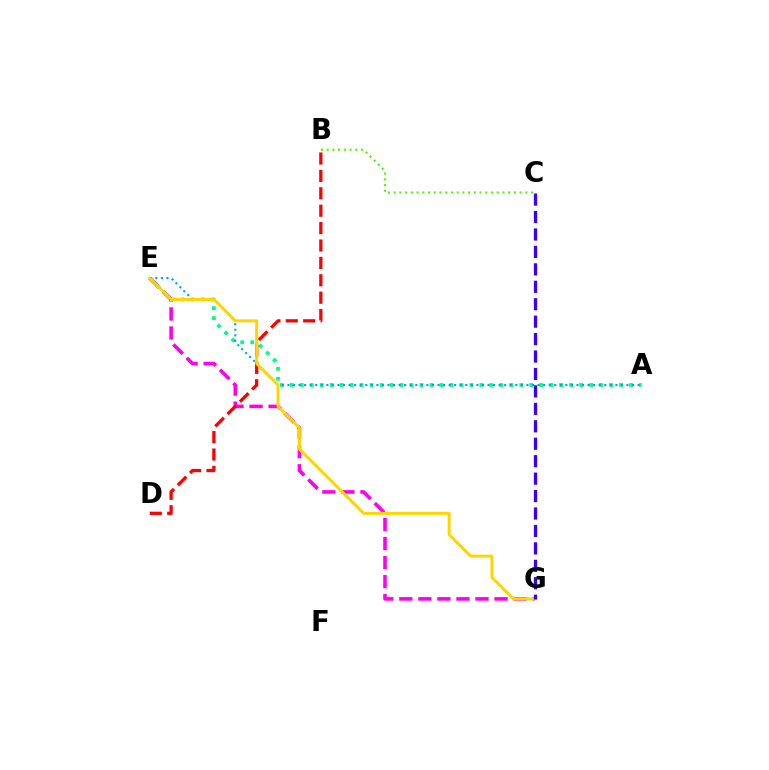{('E', 'G'): [{'color': '#ff00ed', 'line_style': 'dashed', 'thickness': 2.59}, {'color': '#ffd500', 'line_style': 'solid', 'thickness': 2.14}], ('A', 'E'): [{'color': '#00ff86', 'line_style': 'dotted', 'thickness': 2.71}, {'color': '#009eff', 'line_style': 'dotted', 'thickness': 1.51}], ('B', 'D'): [{'color': '#ff0000', 'line_style': 'dashed', 'thickness': 2.36}], ('B', 'C'): [{'color': '#4fff00', 'line_style': 'dotted', 'thickness': 1.55}], ('C', 'G'): [{'color': '#3700ff', 'line_style': 'dashed', 'thickness': 2.37}]}